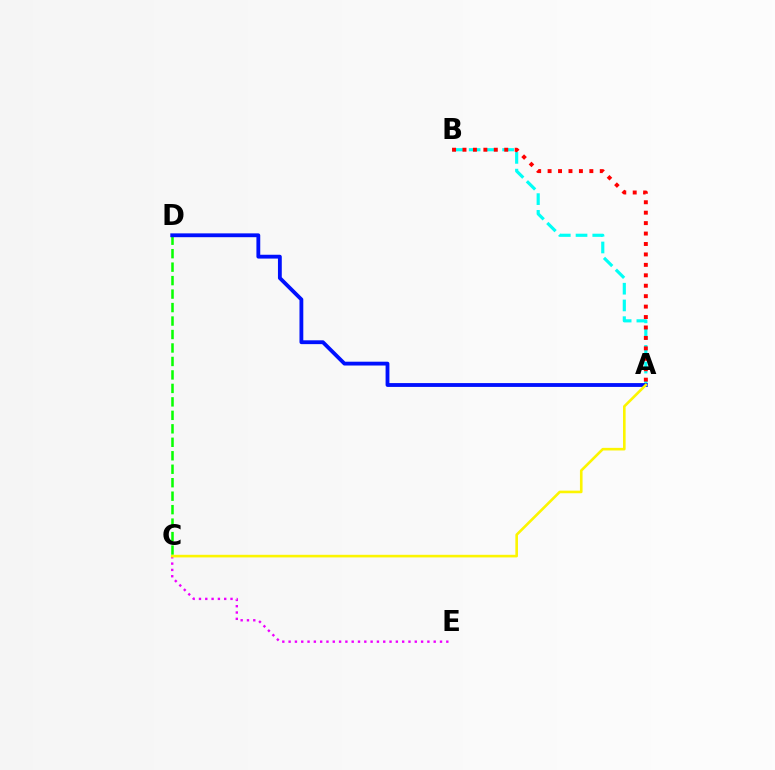{('C', 'D'): [{'color': '#08ff00', 'line_style': 'dashed', 'thickness': 1.83}], ('C', 'E'): [{'color': '#ee00ff', 'line_style': 'dotted', 'thickness': 1.71}], ('A', 'B'): [{'color': '#00fff6', 'line_style': 'dashed', 'thickness': 2.27}, {'color': '#ff0000', 'line_style': 'dotted', 'thickness': 2.84}], ('A', 'D'): [{'color': '#0010ff', 'line_style': 'solid', 'thickness': 2.75}], ('A', 'C'): [{'color': '#fcf500', 'line_style': 'solid', 'thickness': 1.88}]}